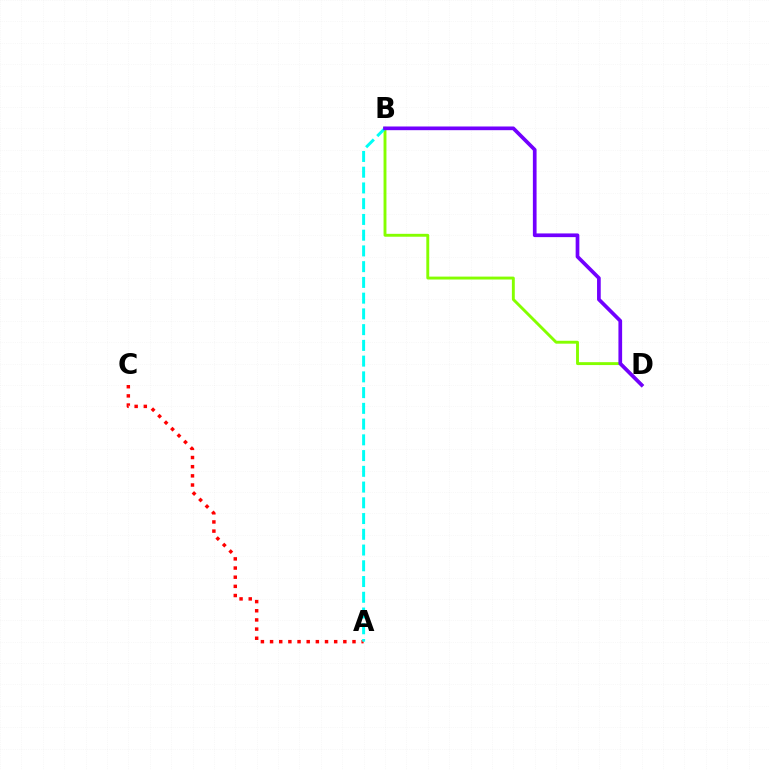{('A', 'C'): [{'color': '#ff0000', 'line_style': 'dotted', 'thickness': 2.49}], ('B', 'D'): [{'color': '#84ff00', 'line_style': 'solid', 'thickness': 2.09}, {'color': '#7200ff', 'line_style': 'solid', 'thickness': 2.66}], ('A', 'B'): [{'color': '#00fff6', 'line_style': 'dashed', 'thickness': 2.14}]}